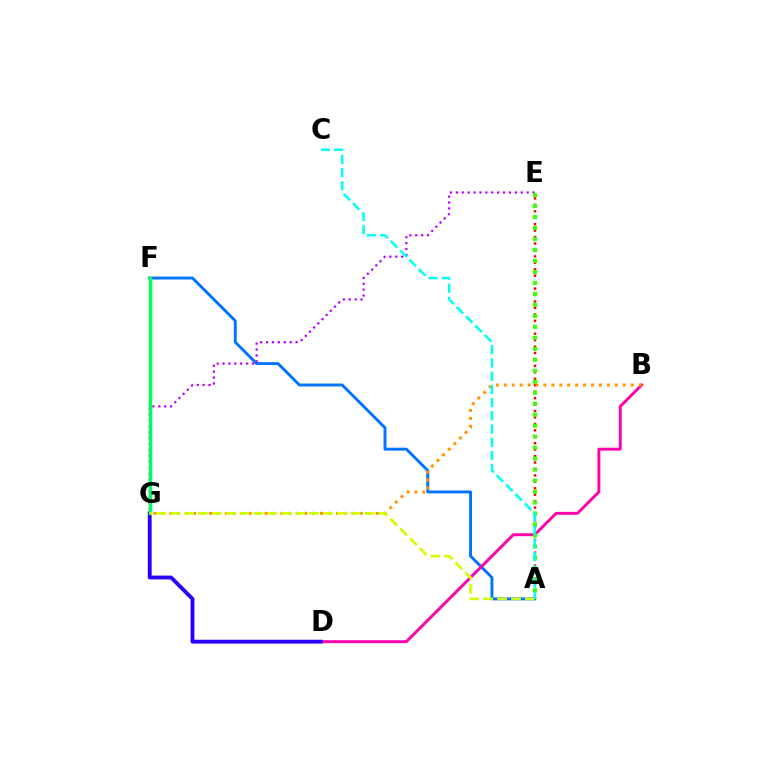{('A', 'F'): [{'color': '#0074ff', 'line_style': 'solid', 'thickness': 2.1}], ('B', 'D'): [{'color': '#ff00ac', 'line_style': 'solid', 'thickness': 2.09}], ('A', 'E'): [{'color': '#ff0000', 'line_style': 'dotted', 'thickness': 1.75}, {'color': '#3dff00', 'line_style': 'dotted', 'thickness': 2.98}], ('D', 'G'): [{'color': '#2500ff', 'line_style': 'solid', 'thickness': 2.76}], ('E', 'G'): [{'color': '#b900ff', 'line_style': 'dotted', 'thickness': 1.6}], ('F', 'G'): [{'color': '#00ff5c', 'line_style': 'solid', 'thickness': 2.51}], ('B', 'G'): [{'color': '#ff9400', 'line_style': 'dotted', 'thickness': 2.16}], ('A', 'G'): [{'color': '#d1ff00', 'line_style': 'dashed', 'thickness': 1.89}], ('A', 'C'): [{'color': '#00fff6', 'line_style': 'dashed', 'thickness': 1.79}]}